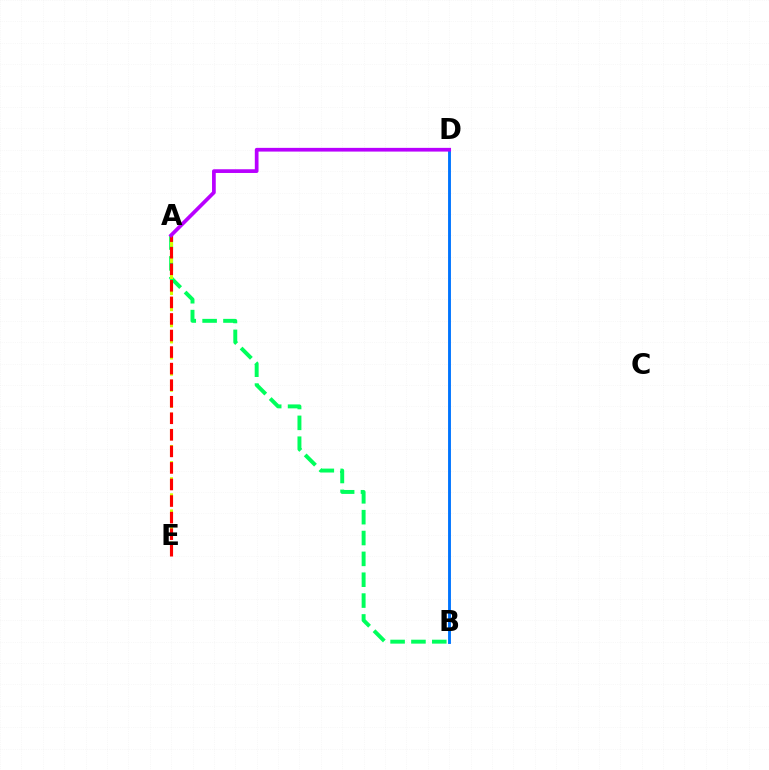{('A', 'B'): [{'color': '#00ff5c', 'line_style': 'dashed', 'thickness': 2.83}], ('B', 'D'): [{'color': '#0074ff', 'line_style': 'solid', 'thickness': 2.07}], ('A', 'E'): [{'color': '#d1ff00', 'line_style': 'dashed', 'thickness': 2.19}, {'color': '#ff0000', 'line_style': 'dashed', 'thickness': 2.25}], ('A', 'D'): [{'color': '#b900ff', 'line_style': 'solid', 'thickness': 2.68}]}